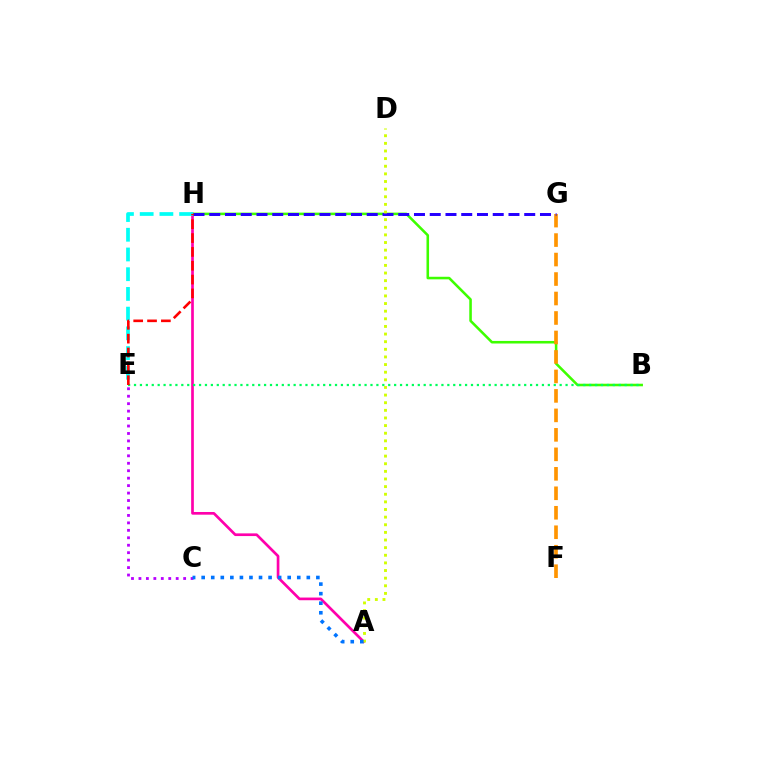{('A', 'H'): [{'color': '#ff00ac', 'line_style': 'solid', 'thickness': 1.93}], ('B', 'H'): [{'color': '#3dff00', 'line_style': 'solid', 'thickness': 1.84}], ('B', 'E'): [{'color': '#00ff5c', 'line_style': 'dotted', 'thickness': 1.61}], ('F', 'G'): [{'color': '#ff9400', 'line_style': 'dashed', 'thickness': 2.65}], ('C', 'E'): [{'color': '#b900ff', 'line_style': 'dotted', 'thickness': 2.02}], ('G', 'H'): [{'color': '#2500ff', 'line_style': 'dashed', 'thickness': 2.14}], ('A', 'D'): [{'color': '#d1ff00', 'line_style': 'dotted', 'thickness': 2.07}], ('E', 'H'): [{'color': '#00fff6', 'line_style': 'dashed', 'thickness': 2.68}, {'color': '#ff0000', 'line_style': 'dashed', 'thickness': 1.88}], ('A', 'C'): [{'color': '#0074ff', 'line_style': 'dotted', 'thickness': 2.6}]}